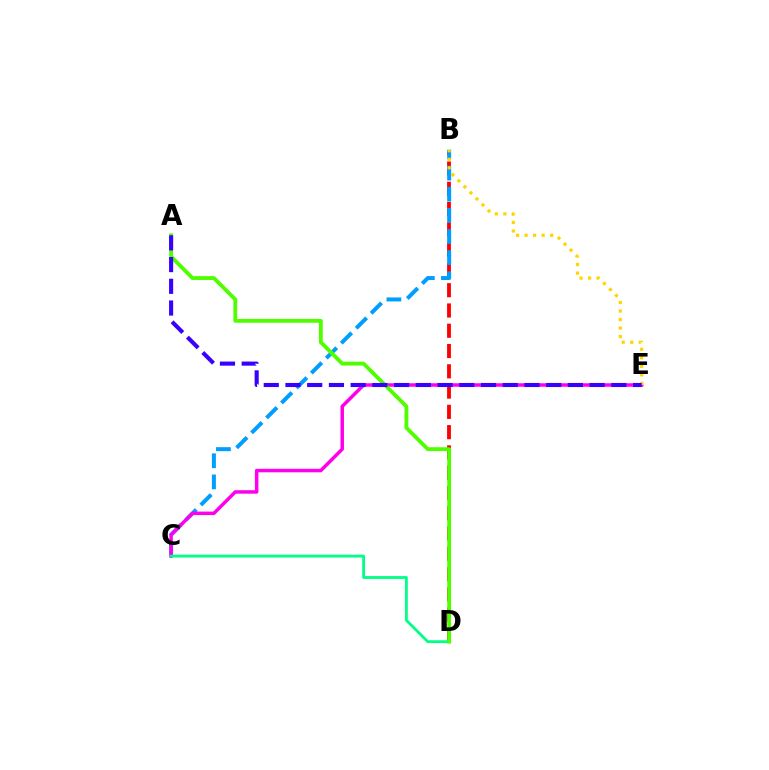{('B', 'D'): [{'color': '#ff0000', 'line_style': 'dashed', 'thickness': 2.75}], ('B', 'C'): [{'color': '#009eff', 'line_style': 'dashed', 'thickness': 2.87}], ('C', 'E'): [{'color': '#ff00ed', 'line_style': 'solid', 'thickness': 2.51}], ('C', 'D'): [{'color': '#00ff86', 'line_style': 'solid', 'thickness': 2.02}], ('B', 'E'): [{'color': '#ffd500', 'line_style': 'dotted', 'thickness': 2.32}], ('A', 'D'): [{'color': '#4fff00', 'line_style': 'solid', 'thickness': 2.76}], ('A', 'E'): [{'color': '#3700ff', 'line_style': 'dashed', 'thickness': 2.95}]}